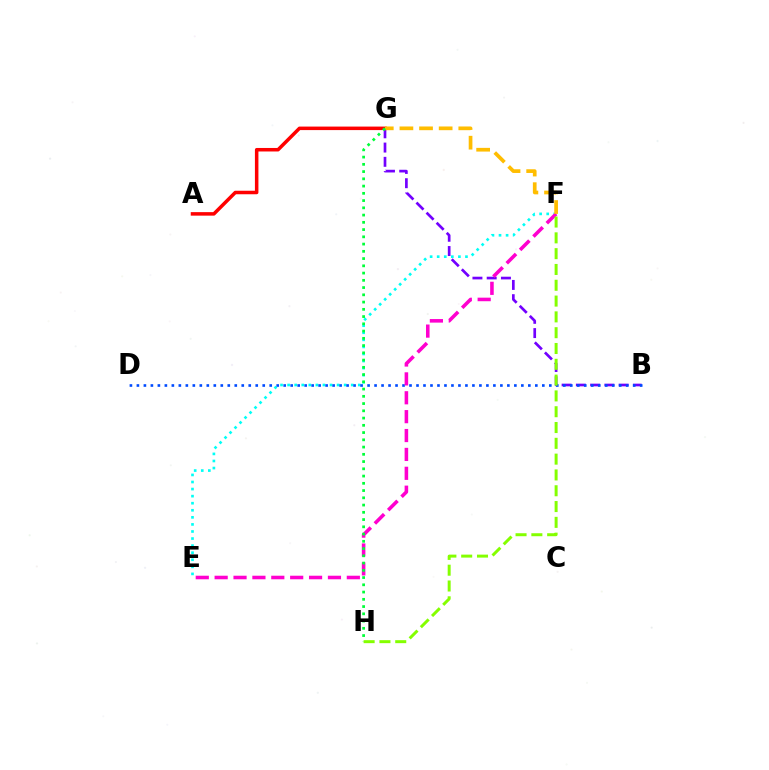{('E', 'F'): [{'color': '#00fff6', 'line_style': 'dotted', 'thickness': 1.92}, {'color': '#ff00cf', 'line_style': 'dashed', 'thickness': 2.57}], ('B', 'G'): [{'color': '#7200ff', 'line_style': 'dashed', 'thickness': 1.94}], ('B', 'D'): [{'color': '#004bff', 'line_style': 'dotted', 'thickness': 1.9}], ('A', 'G'): [{'color': '#ff0000', 'line_style': 'solid', 'thickness': 2.53}], ('F', 'G'): [{'color': '#ffbd00', 'line_style': 'dashed', 'thickness': 2.67}], ('G', 'H'): [{'color': '#00ff39', 'line_style': 'dotted', 'thickness': 1.97}], ('F', 'H'): [{'color': '#84ff00', 'line_style': 'dashed', 'thickness': 2.15}]}